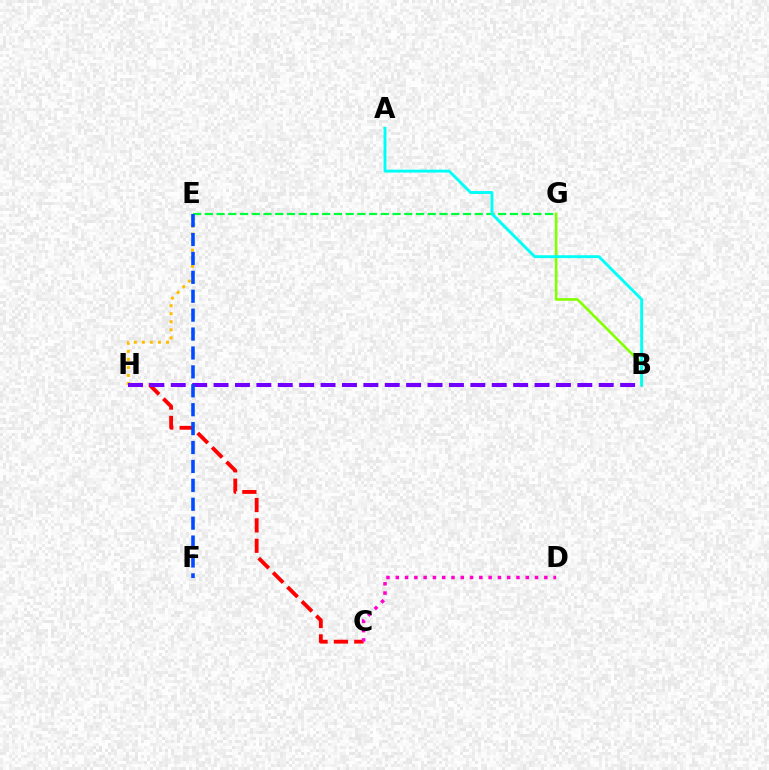{('C', 'H'): [{'color': '#ff0000', 'line_style': 'dashed', 'thickness': 2.77}], ('E', 'H'): [{'color': '#ffbd00', 'line_style': 'dotted', 'thickness': 2.18}], ('C', 'D'): [{'color': '#ff00cf', 'line_style': 'dotted', 'thickness': 2.52}], ('E', 'G'): [{'color': '#00ff39', 'line_style': 'dashed', 'thickness': 1.59}], ('B', 'G'): [{'color': '#84ff00', 'line_style': 'solid', 'thickness': 1.88}], ('B', 'H'): [{'color': '#7200ff', 'line_style': 'dashed', 'thickness': 2.91}], ('E', 'F'): [{'color': '#004bff', 'line_style': 'dashed', 'thickness': 2.57}], ('A', 'B'): [{'color': '#00fff6', 'line_style': 'solid', 'thickness': 2.09}]}